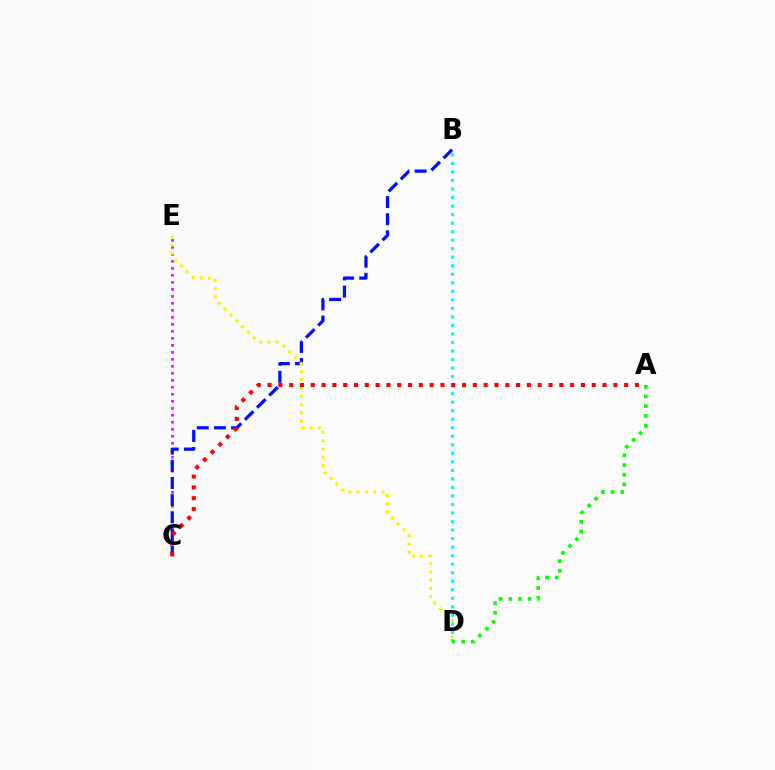{('C', 'E'): [{'color': '#ee00ff', 'line_style': 'dotted', 'thickness': 1.9}], ('B', 'C'): [{'color': '#0010ff', 'line_style': 'dashed', 'thickness': 2.33}], ('D', 'E'): [{'color': '#fcf500', 'line_style': 'dotted', 'thickness': 2.23}], ('B', 'D'): [{'color': '#00fff6', 'line_style': 'dotted', 'thickness': 2.32}], ('A', 'D'): [{'color': '#08ff00', 'line_style': 'dotted', 'thickness': 2.63}], ('A', 'C'): [{'color': '#ff0000', 'line_style': 'dotted', 'thickness': 2.94}]}